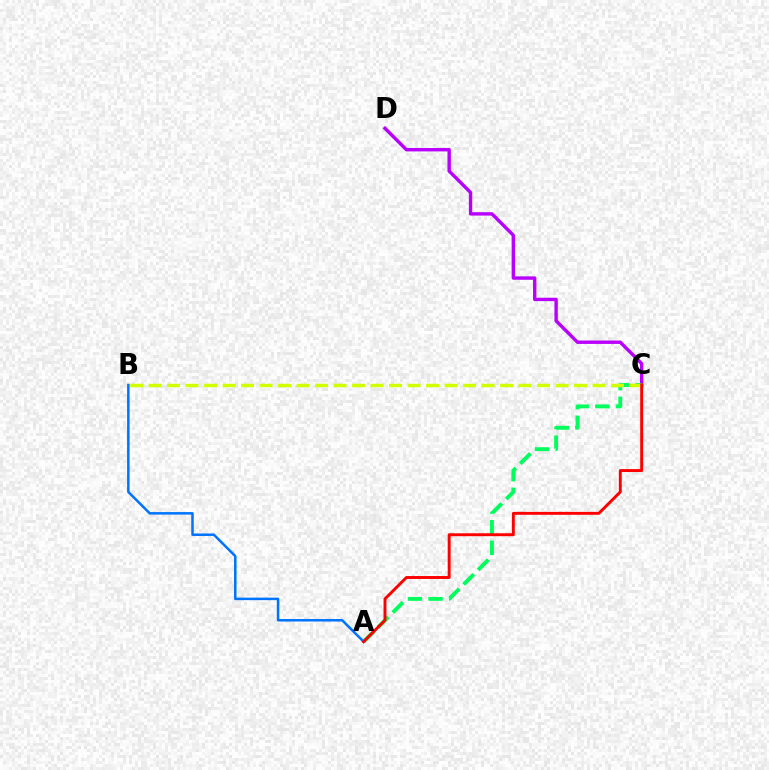{('C', 'D'): [{'color': '#b900ff', 'line_style': 'solid', 'thickness': 2.44}], ('A', 'C'): [{'color': '#00ff5c', 'line_style': 'dashed', 'thickness': 2.8}, {'color': '#ff0000', 'line_style': 'solid', 'thickness': 2.1}], ('B', 'C'): [{'color': '#d1ff00', 'line_style': 'dashed', 'thickness': 2.51}], ('A', 'B'): [{'color': '#0074ff', 'line_style': 'solid', 'thickness': 1.81}]}